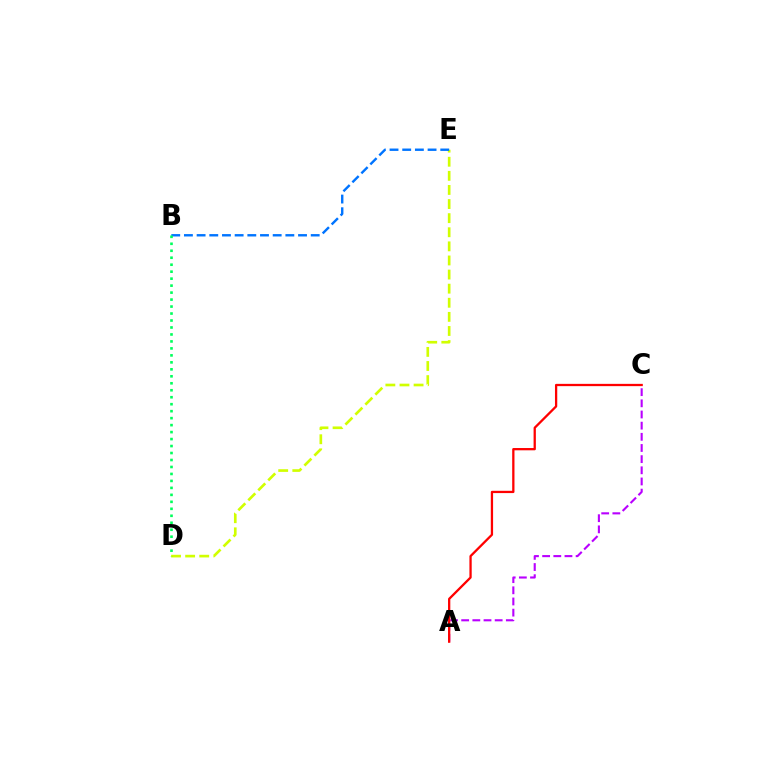{('D', 'E'): [{'color': '#d1ff00', 'line_style': 'dashed', 'thickness': 1.92}], ('A', 'C'): [{'color': '#b900ff', 'line_style': 'dashed', 'thickness': 1.52}, {'color': '#ff0000', 'line_style': 'solid', 'thickness': 1.64}], ('B', 'E'): [{'color': '#0074ff', 'line_style': 'dashed', 'thickness': 1.72}], ('B', 'D'): [{'color': '#00ff5c', 'line_style': 'dotted', 'thickness': 1.89}]}